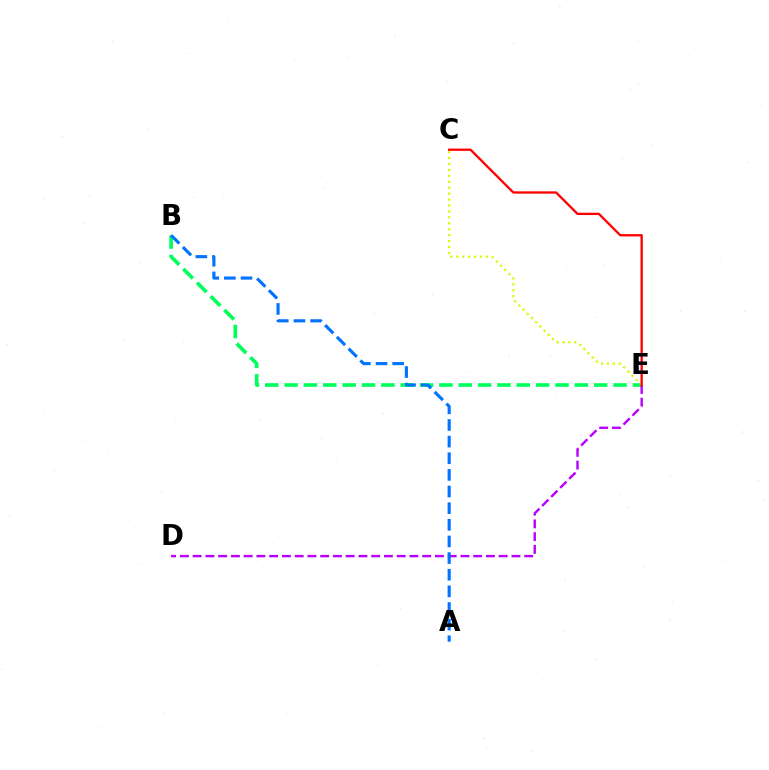{('B', 'E'): [{'color': '#00ff5c', 'line_style': 'dashed', 'thickness': 2.63}], ('C', 'E'): [{'color': '#d1ff00', 'line_style': 'dotted', 'thickness': 1.61}, {'color': '#ff0000', 'line_style': 'solid', 'thickness': 1.66}], ('D', 'E'): [{'color': '#b900ff', 'line_style': 'dashed', 'thickness': 1.73}], ('A', 'B'): [{'color': '#0074ff', 'line_style': 'dashed', 'thickness': 2.26}]}